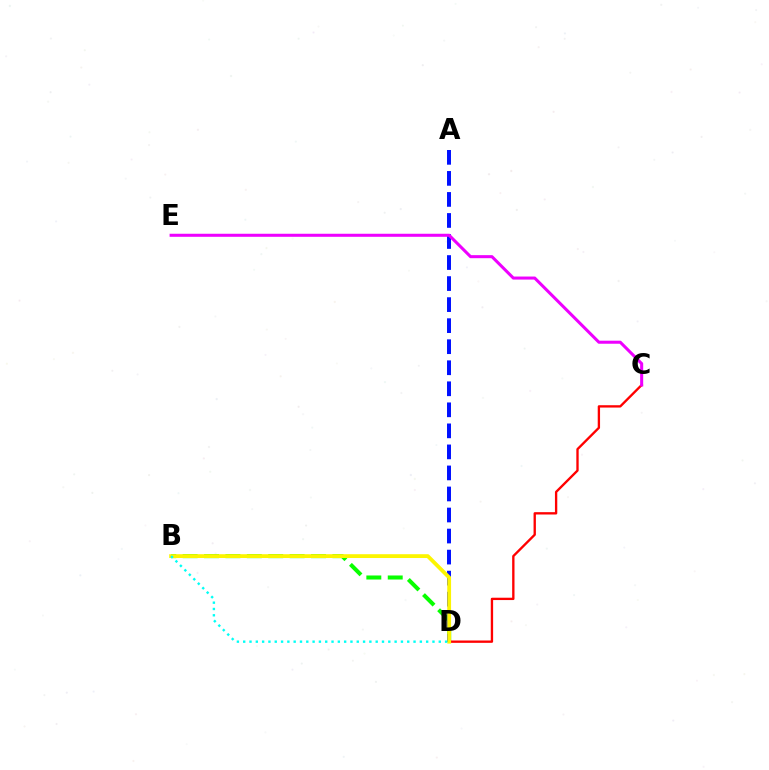{('B', 'D'): [{'color': '#08ff00', 'line_style': 'dashed', 'thickness': 2.91}, {'color': '#fcf500', 'line_style': 'solid', 'thickness': 2.74}, {'color': '#00fff6', 'line_style': 'dotted', 'thickness': 1.71}], ('C', 'D'): [{'color': '#ff0000', 'line_style': 'solid', 'thickness': 1.69}], ('A', 'D'): [{'color': '#0010ff', 'line_style': 'dashed', 'thickness': 2.86}], ('C', 'E'): [{'color': '#ee00ff', 'line_style': 'solid', 'thickness': 2.19}]}